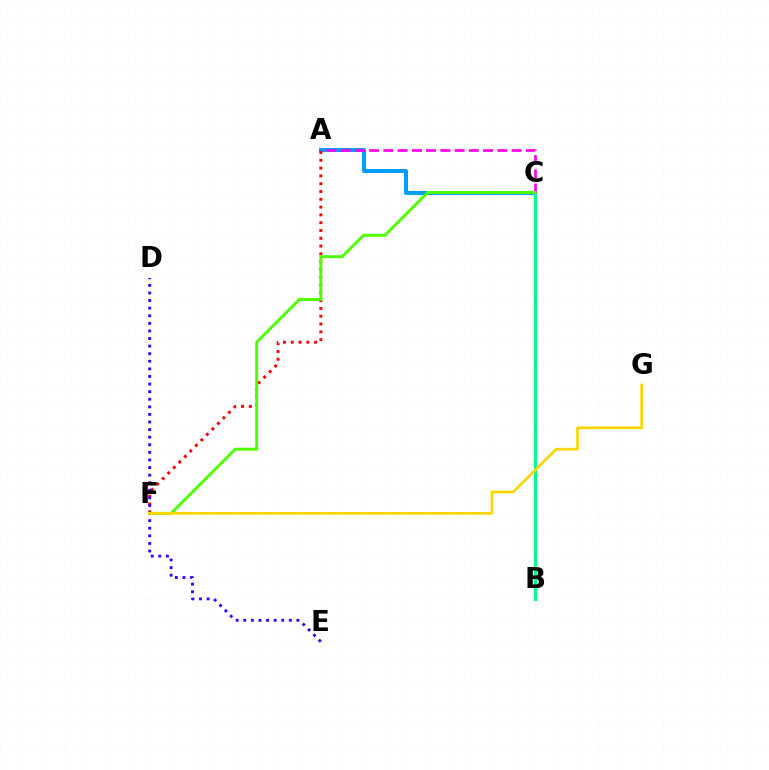{('A', 'C'): [{'color': '#009eff', 'line_style': 'solid', 'thickness': 2.9}, {'color': '#ff00ed', 'line_style': 'dashed', 'thickness': 1.93}], ('A', 'F'): [{'color': '#ff0000', 'line_style': 'dotted', 'thickness': 2.12}], ('B', 'C'): [{'color': '#00ff86', 'line_style': 'solid', 'thickness': 2.29}], ('D', 'E'): [{'color': '#3700ff', 'line_style': 'dotted', 'thickness': 2.06}], ('C', 'F'): [{'color': '#4fff00', 'line_style': 'solid', 'thickness': 2.1}], ('F', 'G'): [{'color': '#ffd500', 'line_style': 'solid', 'thickness': 1.94}]}